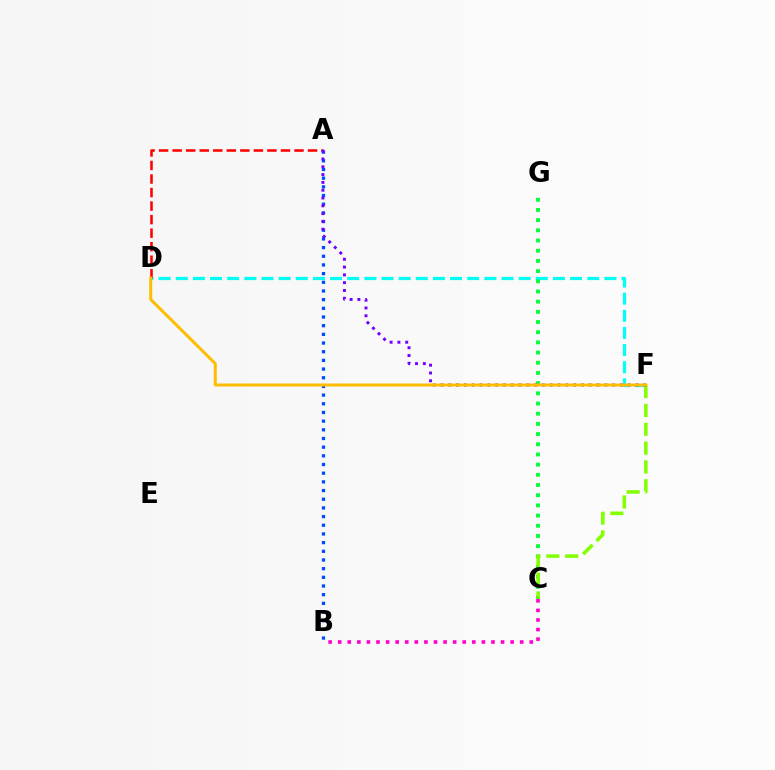{('A', 'B'): [{'color': '#004bff', 'line_style': 'dotted', 'thickness': 2.36}], ('D', 'F'): [{'color': '#00fff6', 'line_style': 'dashed', 'thickness': 2.33}, {'color': '#ffbd00', 'line_style': 'solid', 'thickness': 2.16}], ('A', 'D'): [{'color': '#ff0000', 'line_style': 'dashed', 'thickness': 1.84}], ('C', 'G'): [{'color': '#00ff39', 'line_style': 'dotted', 'thickness': 2.77}], ('C', 'F'): [{'color': '#84ff00', 'line_style': 'dashed', 'thickness': 2.56}], ('B', 'C'): [{'color': '#ff00cf', 'line_style': 'dotted', 'thickness': 2.6}], ('A', 'F'): [{'color': '#7200ff', 'line_style': 'dotted', 'thickness': 2.12}]}